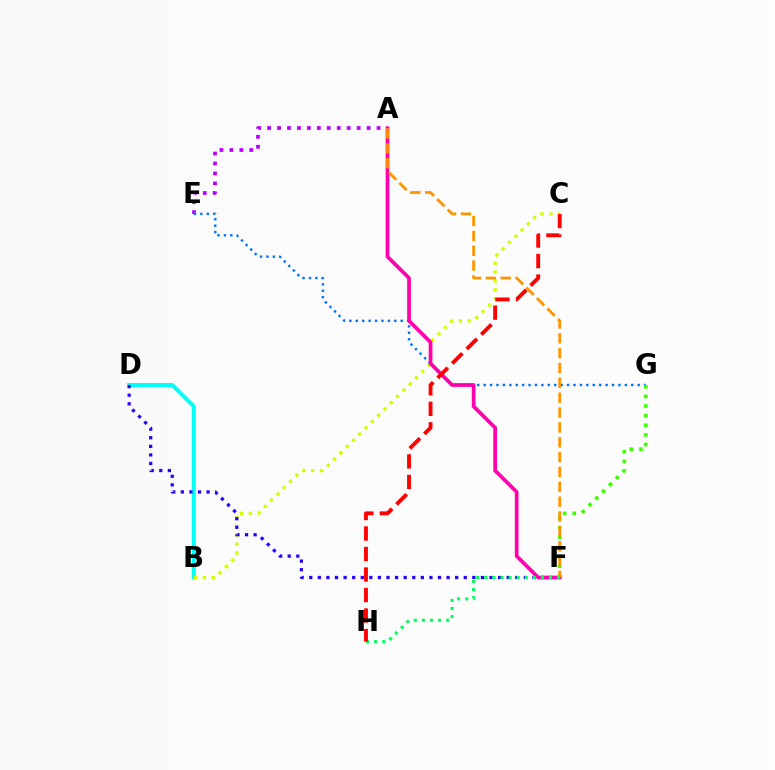{('B', 'D'): [{'color': '#00fff6', 'line_style': 'solid', 'thickness': 2.87}], ('A', 'E'): [{'color': '#b900ff', 'line_style': 'dotted', 'thickness': 2.7}], ('B', 'C'): [{'color': '#d1ff00', 'line_style': 'dotted', 'thickness': 2.41}], ('E', 'G'): [{'color': '#0074ff', 'line_style': 'dotted', 'thickness': 1.74}], ('F', 'G'): [{'color': '#3dff00', 'line_style': 'dotted', 'thickness': 2.61}], ('D', 'F'): [{'color': '#2500ff', 'line_style': 'dotted', 'thickness': 2.33}], ('A', 'F'): [{'color': '#ff00ac', 'line_style': 'solid', 'thickness': 2.68}, {'color': '#ff9400', 'line_style': 'dashed', 'thickness': 2.02}], ('F', 'H'): [{'color': '#00ff5c', 'line_style': 'dotted', 'thickness': 2.2}], ('C', 'H'): [{'color': '#ff0000', 'line_style': 'dashed', 'thickness': 2.79}]}